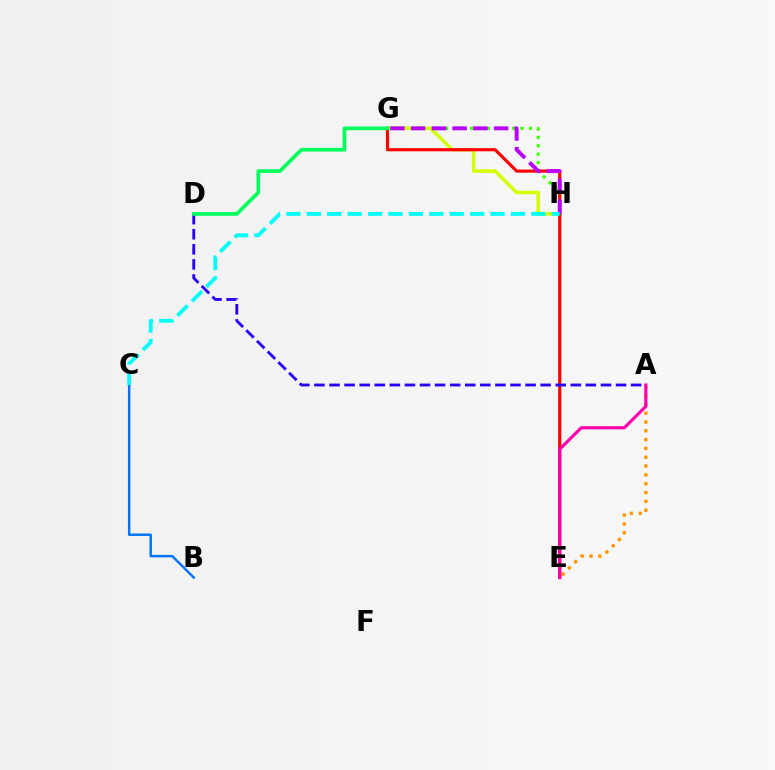{('G', 'H'): [{'color': '#3dff00', 'line_style': 'dotted', 'thickness': 2.28}, {'color': '#d1ff00', 'line_style': 'solid', 'thickness': 2.54}, {'color': '#b900ff', 'line_style': 'dashed', 'thickness': 2.82}], ('E', 'G'): [{'color': '#ff0000', 'line_style': 'solid', 'thickness': 2.26}], ('A', 'E'): [{'color': '#ff9400', 'line_style': 'dotted', 'thickness': 2.4}, {'color': '#ff00ac', 'line_style': 'solid', 'thickness': 2.26}], ('A', 'D'): [{'color': '#2500ff', 'line_style': 'dashed', 'thickness': 2.05}], ('D', 'G'): [{'color': '#00ff5c', 'line_style': 'solid', 'thickness': 2.68}], ('B', 'C'): [{'color': '#0074ff', 'line_style': 'solid', 'thickness': 1.76}], ('C', 'H'): [{'color': '#00fff6', 'line_style': 'dashed', 'thickness': 2.77}]}